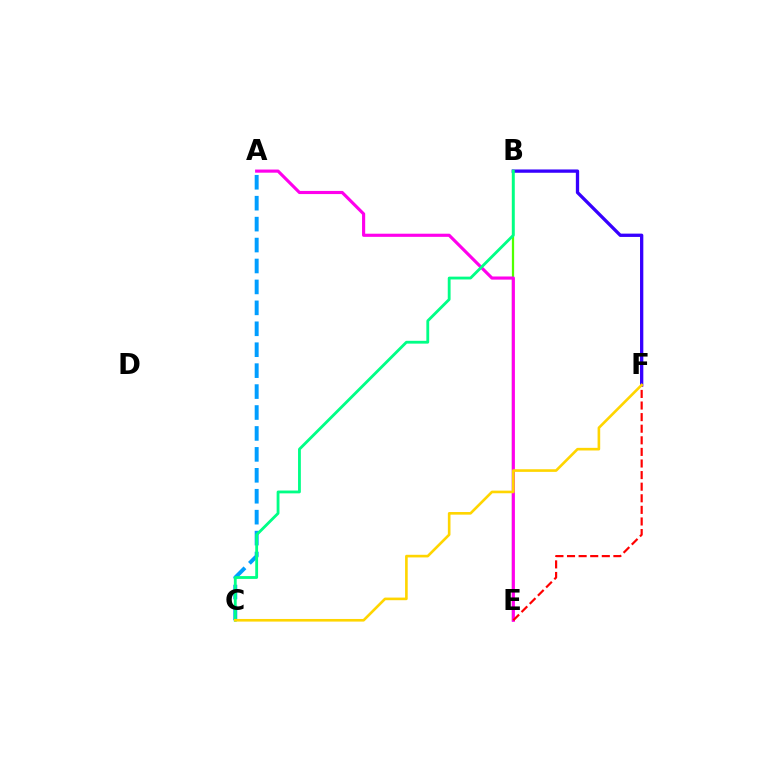{('B', 'E'): [{'color': '#4fff00', 'line_style': 'solid', 'thickness': 1.62}], ('B', 'F'): [{'color': '#3700ff', 'line_style': 'solid', 'thickness': 2.38}], ('A', 'E'): [{'color': '#ff00ed', 'line_style': 'solid', 'thickness': 2.26}], ('E', 'F'): [{'color': '#ff0000', 'line_style': 'dashed', 'thickness': 1.58}], ('A', 'C'): [{'color': '#009eff', 'line_style': 'dashed', 'thickness': 2.84}], ('B', 'C'): [{'color': '#00ff86', 'line_style': 'solid', 'thickness': 2.03}], ('C', 'F'): [{'color': '#ffd500', 'line_style': 'solid', 'thickness': 1.89}]}